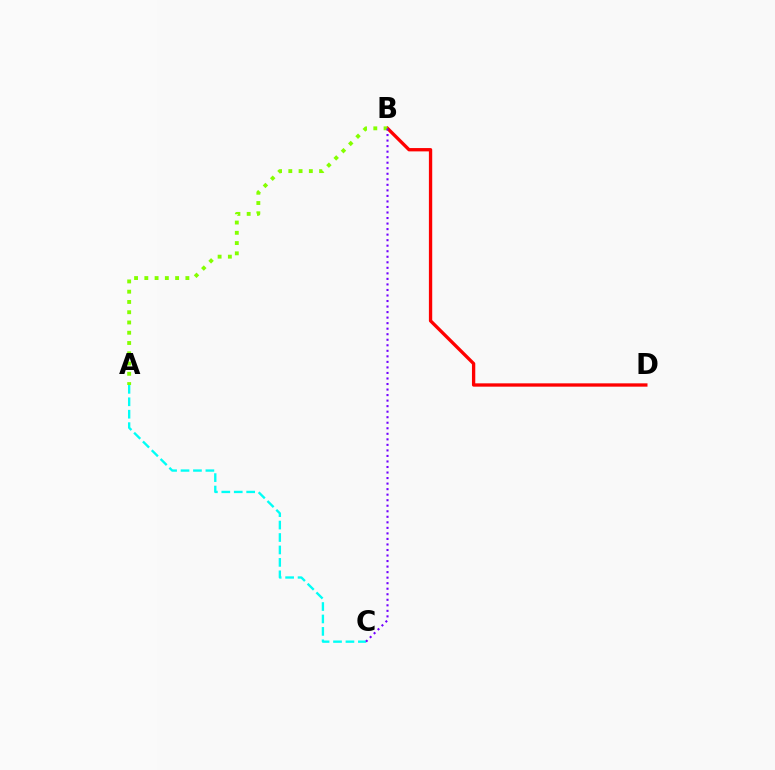{('B', 'D'): [{'color': '#ff0000', 'line_style': 'solid', 'thickness': 2.39}], ('A', 'C'): [{'color': '#00fff6', 'line_style': 'dashed', 'thickness': 1.69}], ('A', 'B'): [{'color': '#84ff00', 'line_style': 'dotted', 'thickness': 2.79}], ('B', 'C'): [{'color': '#7200ff', 'line_style': 'dotted', 'thickness': 1.5}]}